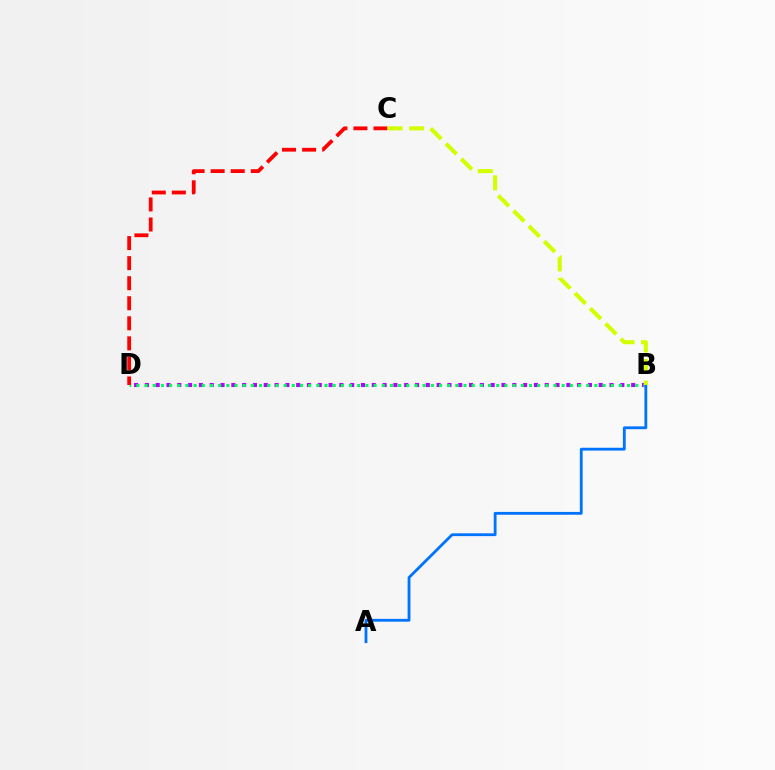{('B', 'D'): [{'color': '#b900ff', 'line_style': 'dotted', 'thickness': 2.94}, {'color': '#00ff5c', 'line_style': 'dotted', 'thickness': 2.22}], ('C', 'D'): [{'color': '#ff0000', 'line_style': 'dashed', 'thickness': 2.72}], ('A', 'B'): [{'color': '#0074ff', 'line_style': 'solid', 'thickness': 2.03}], ('B', 'C'): [{'color': '#d1ff00', 'line_style': 'dashed', 'thickness': 2.93}]}